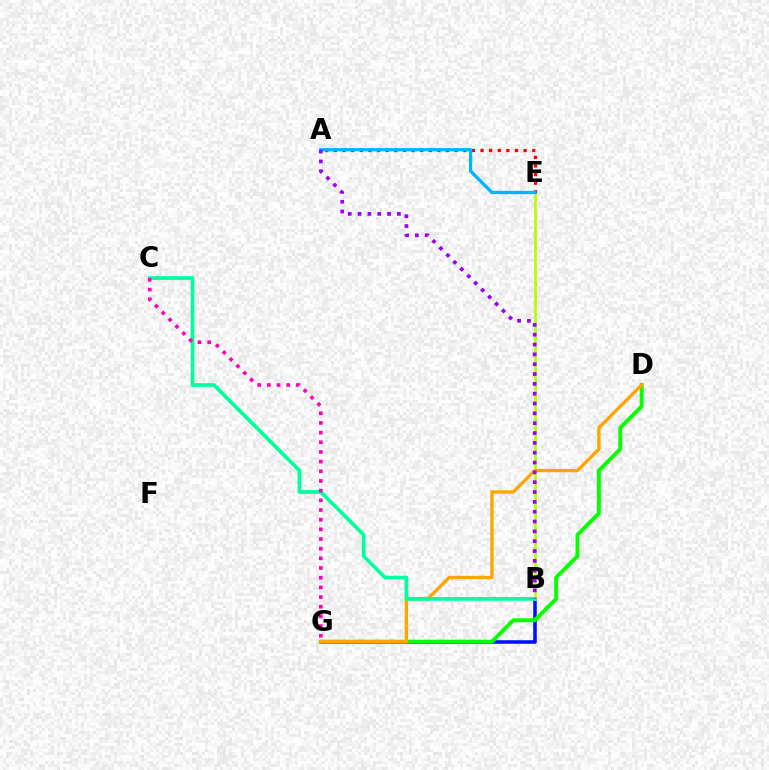{('B', 'G'): [{'color': '#0010ff', 'line_style': 'solid', 'thickness': 2.57}], ('B', 'E'): [{'color': '#b3ff00', 'line_style': 'solid', 'thickness': 1.91}], ('A', 'E'): [{'color': '#ff0000', 'line_style': 'dotted', 'thickness': 2.34}, {'color': '#00b5ff', 'line_style': 'solid', 'thickness': 2.38}], ('D', 'G'): [{'color': '#08ff00', 'line_style': 'solid', 'thickness': 2.83}, {'color': '#ffa500', 'line_style': 'solid', 'thickness': 2.4}], ('B', 'C'): [{'color': '#00ff9d', 'line_style': 'solid', 'thickness': 2.65}], ('A', 'B'): [{'color': '#9b00ff', 'line_style': 'dotted', 'thickness': 2.67}], ('C', 'G'): [{'color': '#ff00bd', 'line_style': 'dotted', 'thickness': 2.63}]}